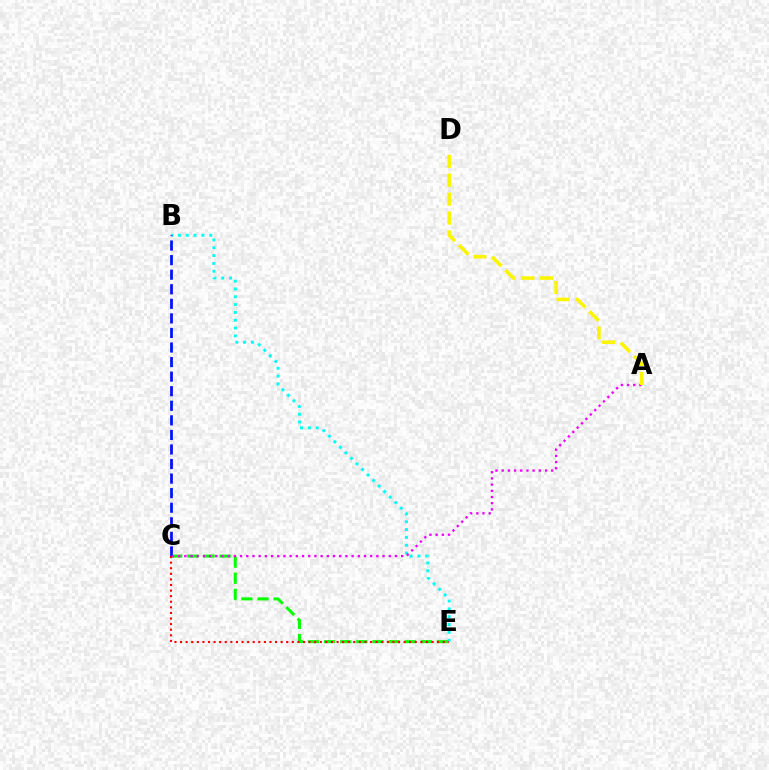{('B', 'E'): [{'color': '#00fff6', 'line_style': 'dotted', 'thickness': 2.13}], ('C', 'E'): [{'color': '#08ff00', 'line_style': 'dashed', 'thickness': 2.19}, {'color': '#ff0000', 'line_style': 'dotted', 'thickness': 1.52}], ('B', 'C'): [{'color': '#0010ff', 'line_style': 'dashed', 'thickness': 1.98}], ('A', 'C'): [{'color': '#ee00ff', 'line_style': 'dotted', 'thickness': 1.68}], ('A', 'D'): [{'color': '#fcf500', 'line_style': 'dashed', 'thickness': 2.57}]}